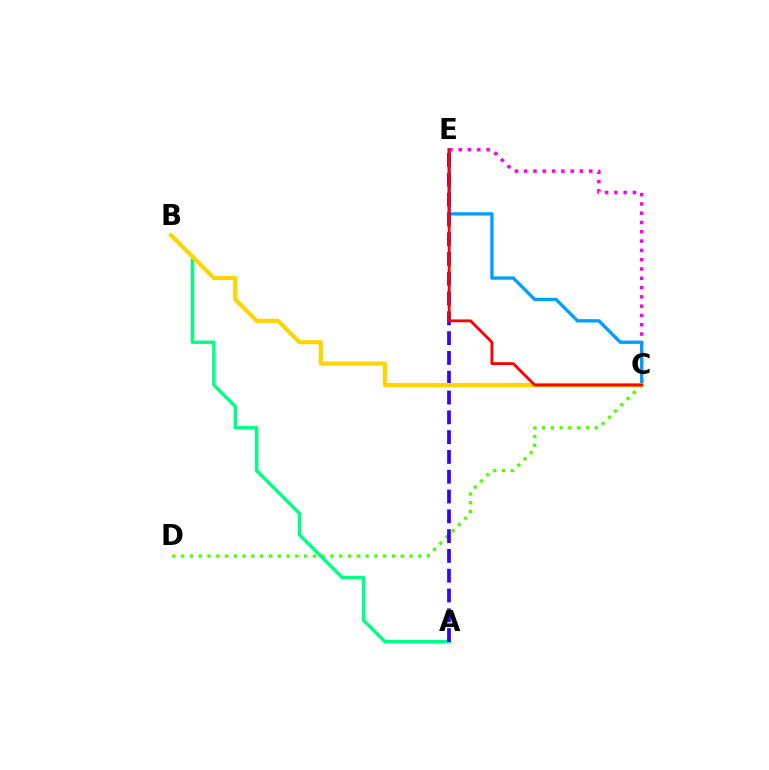{('C', 'D'): [{'color': '#4fff00', 'line_style': 'dotted', 'thickness': 2.39}], ('C', 'E'): [{'color': '#ff00ed', 'line_style': 'dotted', 'thickness': 2.53}, {'color': '#009eff', 'line_style': 'solid', 'thickness': 2.39}, {'color': '#ff0000', 'line_style': 'solid', 'thickness': 2.04}], ('A', 'B'): [{'color': '#00ff86', 'line_style': 'solid', 'thickness': 2.47}], ('A', 'E'): [{'color': '#3700ff', 'line_style': 'dashed', 'thickness': 2.69}], ('B', 'C'): [{'color': '#ffd500', 'line_style': 'solid', 'thickness': 2.99}]}